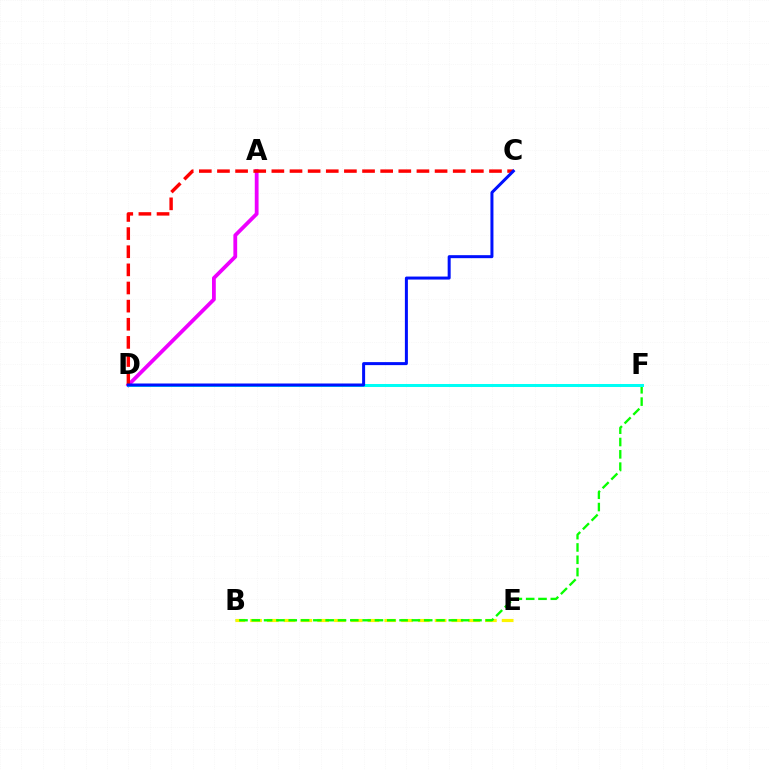{('A', 'D'): [{'color': '#ee00ff', 'line_style': 'solid', 'thickness': 2.73}], ('B', 'E'): [{'color': '#fcf500', 'line_style': 'dashed', 'thickness': 2.28}], ('B', 'F'): [{'color': '#08ff00', 'line_style': 'dashed', 'thickness': 1.67}], ('D', 'F'): [{'color': '#00fff6', 'line_style': 'solid', 'thickness': 2.17}], ('C', 'D'): [{'color': '#ff0000', 'line_style': 'dashed', 'thickness': 2.46}, {'color': '#0010ff', 'line_style': 'solid', 'thickness': 2.16}]}